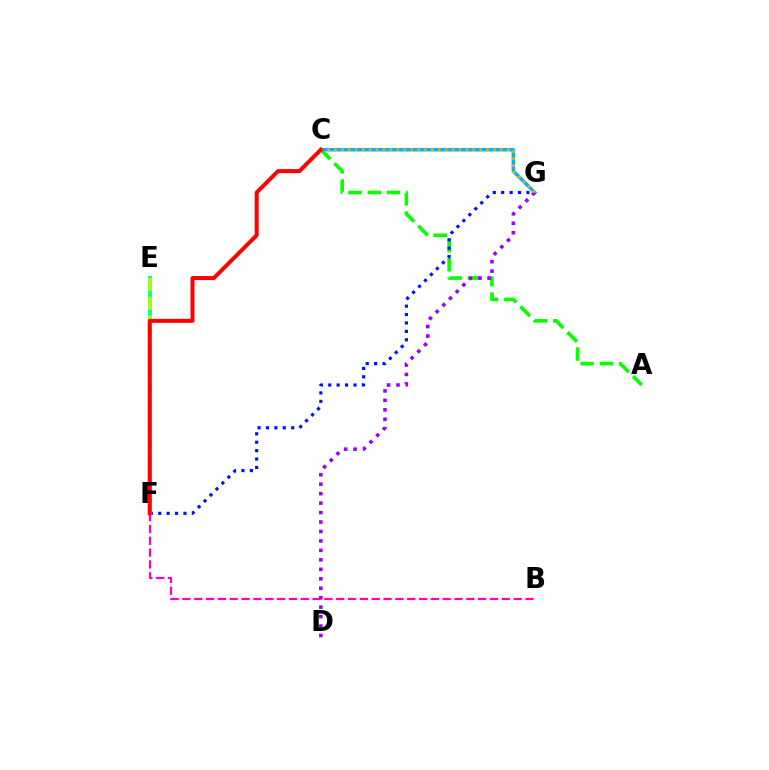{('A', 'C'): [{'color': '#08ff00', 'line_style': 'dashed', 'thickness': 2.61}], ('C', 'G'): [{'color': '#00b5ff', 'line_style': 'solid', 'thickness': 2.55}, {'color': '#ffa500', 'line_style': 'dotted', 'thickness': 1.88}], ('F', 'G'): [{'color': '#0010ff', 'line_style': 'dotted', 'thickness': 2.29}], ('E', 'F'): [{'color': '#00ff9d', 'line_style': 'solid', 'thickness': 2.83}, {'color': '#b3ff00', 'line_style': 'dashed', 'thickness': 2.55}], ('B', 'F'): [{'color': '#ff00bd', 'line_style': 'dashed', 'thickness': 1.61}], ('D', 'G'): [{'color': '#9b00ff', 'line_style': 'dotted', 'thickness': 2.57}], ('C', 'F'): [{'color': '#ff0000', 'line_style': 'solid', 'thickness': 2.87}]}